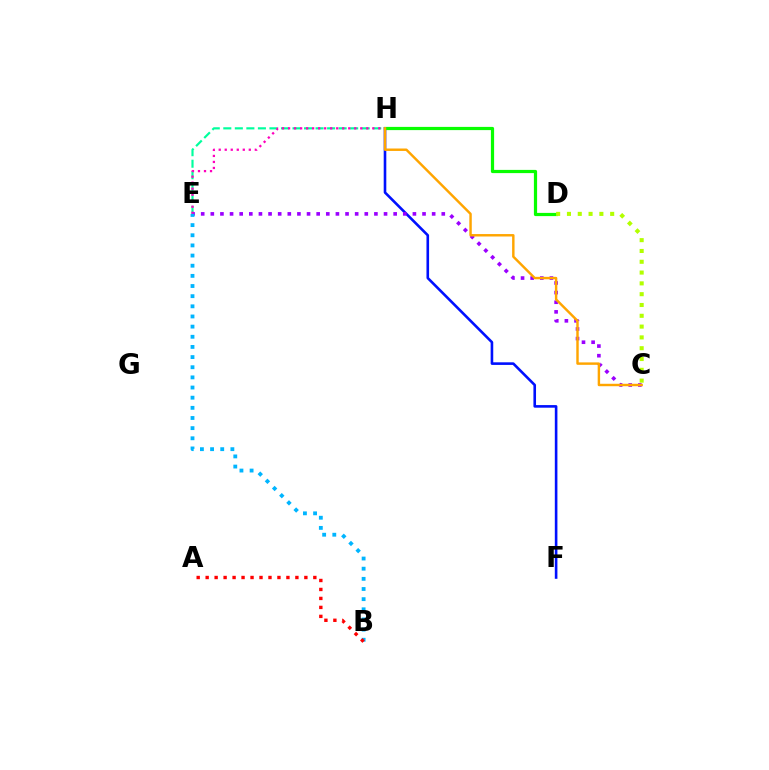{('F', 'H'): [{'color': '#0010ff', 'line_style': 'solid', 'thickness': 1.88}], ('D', 'H'): [{'color': '#08ff00', 'line_style': 'solid', 'thickness': 2.31}], ('E', 'H'): [{'color': '#00ff9d', 'line_style': 'dashed', 'thickness': 1.57}, {'color': '#ff00bd', 'line_style': 'dotted', 'thickness': 1.63}], ('C', 'E'): [{'color': '#9b00ff', 'line_style': 'dotted', 'thickness': 2.61}], ('C', 'H'): [{'color': '#ffa500', 'line_style': 'solid', 'thickness': 1.76}], ('B', 'E'): [{'color': '#00b5ff', 'line_style': 'dotted', 'thickness': 2.76}], ('C', 'D'): [{'color': '#b3ff00', 'line_style': 'dotted', 'thickness': 2.94}], ('A', 'B'): [{'color': '#ff0000', 'line_style': 'dotted', 'thickness': 2.44}]}